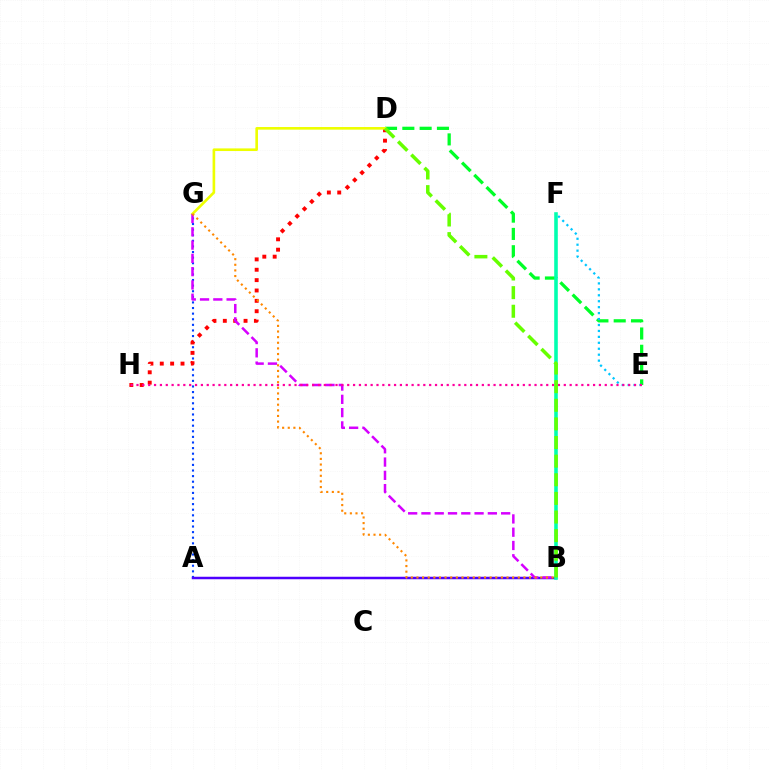{('A', 'G'): [{'color': '#003fff', 'line_style': 'dotted', 'thickness': 1.52}], ('D', 'H'): [{'color': '#ff0000', 'line_style': 'dotted', 'thickness': 2.82}], ('A', 'B'): [{'color': '#4f00ff', 'line_style': 'solid', 'thickness': 1.79}], ('D', 'E'): [{'color': '#00ff27', 'line_style': 'dashed', 'thickness': 2.35}], ('E', 'F'): [{'color': '#00c7ff', 'line_style': 'dotted', 'thickness': 1.61}], ('D', 'G'): [{'color': '#eeff00', 'line_style': 'solid', 'thickness': 1.9}], ('B', 'G'): [{'color': '#d600ff', 'line_style': 'dashed', 'thickness': 1.8}, {'color': '#ff8800', 'line_style': 'dotted', 'thickness': 1.53}], ('E', 'H'): [{'color': '#ff00a0', 'line_style': 'dotted', 'thickness': 1.59}], ('B', 'F'): [{'color': '#00ffaf', 'line_style': 'solid', 'thickness': 2.58}], ('B', 'D'): [{'color': '#66ff00', 'line_style': 'dashed', 'thickness': 2.53}]}